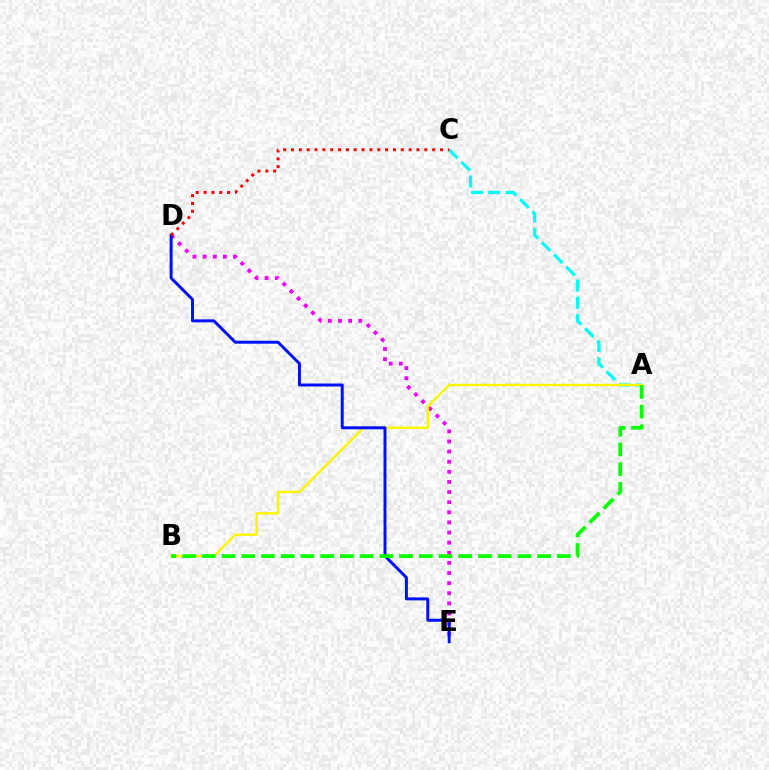{('A', 'C'): [{'color': '#00fff6', 'line_style': 'dashed', 'thickness': 2.35}], ('D', 'E'): [{'color': '#ee00ff', 'line_style': 'dotted', 'thickness': 2.75}, {'color': '#0010ff', 'line_style': 'solid', 'thickness': 2.14}], ('A', 'B'): [{'color': '#fcf500', 'line_style': 'solid', 'thickness': 1.74}, {'color': '#08ff00', 'line_style': 'dashed', 'thickness': 2.68}], ('C', 'D'): [{'color': '#ff0000', 'line_style': 'dotted', 'thickness': 2.13}]}